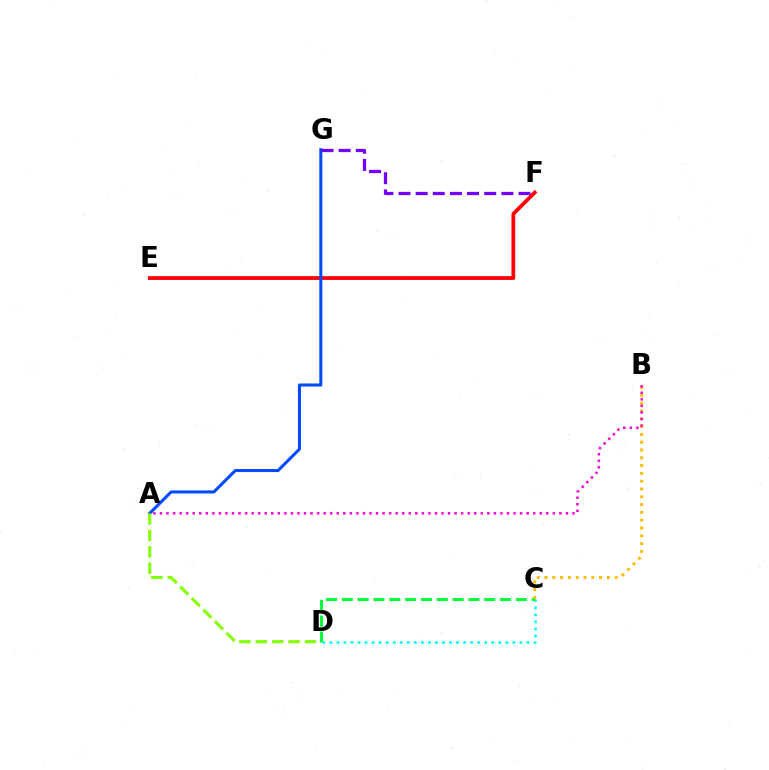{('E', 'F'): [{'color': '#ff0000', 'line_style': 'solid', 'thickness': 2.69}], ('C', 'D'): [{'color': '#00fff6', 'line_style': 'dotted', 'thickness': 1.91}, {'color': '#00ff39', 'line_style': 'dashed', 'thickness': 2.15}], ('A', 'G'): [{'color': '#004bff', 'line_style': 'solid', 'thickness': 2.19}], ('A', 'D'): [{'color': '#84ff00', 'line_style': 'dashed', 'thickness': 2.23}], ('B', 'C'): [{'color': '#ffbd00', 'line_style': 'dotted', 'thickness': 2.12}], ('F', 'G'): [{'color': '#7200ff', 'line_style': 'dashed', 'thickness': 2.33}], ('A', 'B'): [{'color': '#ff00cf', 'line_style': 'dotted', 'thickness': 1.78}]}